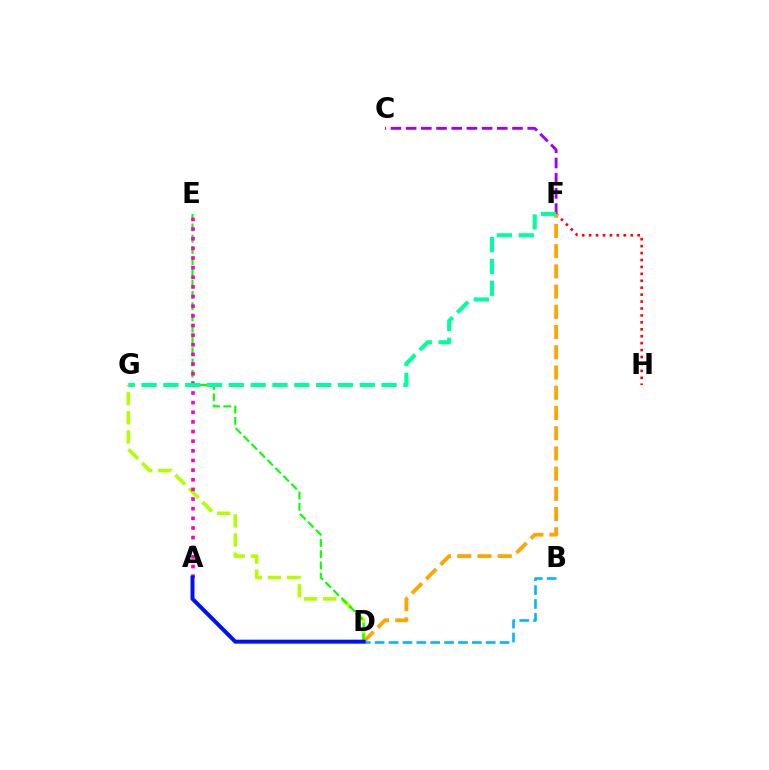{('D', 'G'): [{'color': '#b3ff00', 'line_style': 'dashed', 'thickness': 2.6}], ('F', 'H'): [{'color': '#ff0000', 'line_style': 'dotted', 'thickness': 1.88}], ('D', 'E'): [{'color': '#08ff00', 'line_style': 'dashed', 'thickness': 1.53}], ('D', 'F'): [{'color': '#ffa500', 'line_style': 'dashed', 'thickness': 2.75}], ('B', 'D'): [{'color': '#00b5ff', 'line_style': 'dashed', 'thickness': 1.89}], ('C', 'F'): [{'color': '#9b00ff', 'line_style': 'dashed', 'thickness': 2.06}], ('A', 'E'): [{'color': '#ff00bd', 'line_style': 'dotted', 'thickness': 2.62}], ('F', 'G'): [{'color': '#00ff9d', 'line_style': 'dashed', 'thickness': 2.96}], ('A', 'D'): [{'color': '#0010ff', 'line_style': 'solid', 'thickness': 2.87}]}